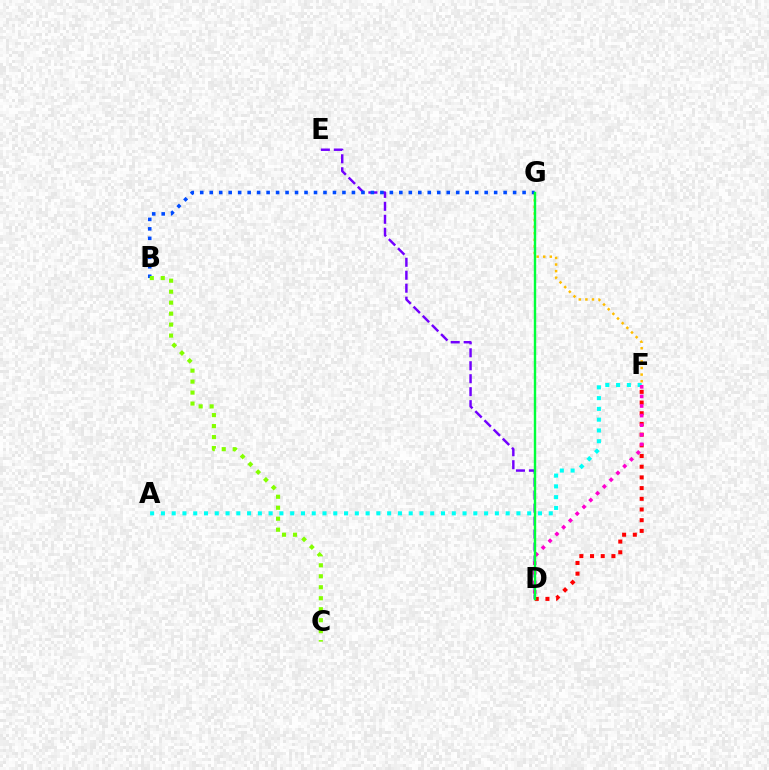{('D', 'E'): [{'color': '#7200ff', 'line_style': 'dashed', 'thickness': 1.76}], ('F', 'G'): [{'color': '#ffbd00', 'line_style': 'dotted', 'thickness': 1.79}], ('D', 'F'): [{'color': '#ff0000', 'line_style': 'dotted', 'thickness': 2.91}, {'color': '#ff00cf', 'line_style': 'dotted', 'thickness': 2.61}], ('A', 'F'): [{'color': '#00fff6', 'line_style': 'dotted', 'thickness': 2.93}], ('B', 'G'): [{'color': '#004bff', 'line_style': 'dotted', 'thickness': 2.58}], ('D', 'G'): [{'color': '#00ff39', 'line_style': 'solid', 'thickness': 1.73}], ('B', 'C'): [{'color': '#84ff00', 'line_style': 'dotted', 'thickness': 2.98}]}